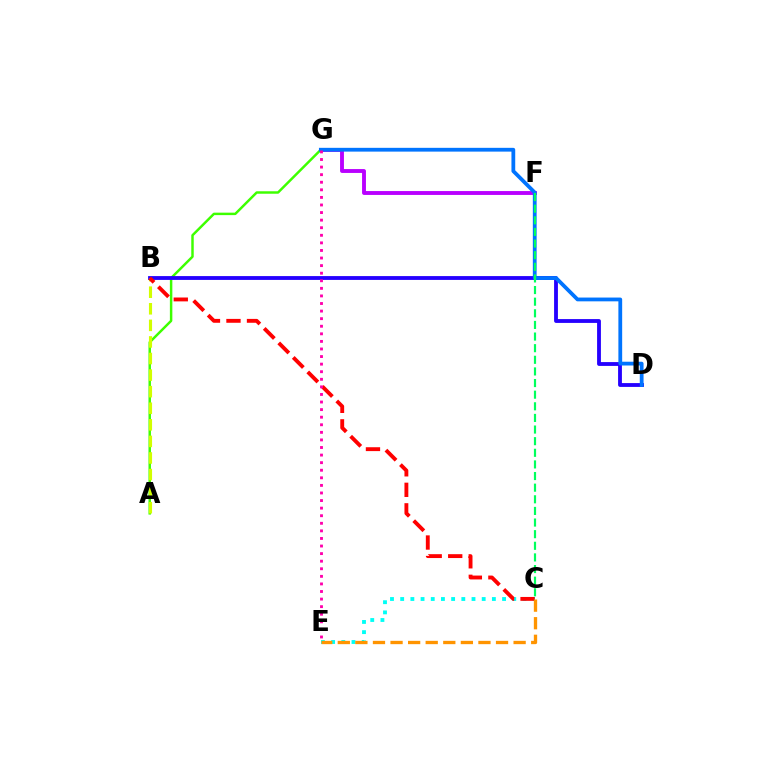{('F', 'G'): [{'color': '#b900ff', 'line_style': 'solid', 'thickness': 2.79}], ('C', 'E'): [{'color': '#00fff6', 'line_style': 'dotted', 'thickness': 2.77}, {'color': '#ff9400', 'line_style': 'dashed', 'thickness': 2.39}], ('A', 'G'): [{'color': '#3dff00', 'line_style': 'solid', 'thickness': 1.78}], ('B', 'D'): [{'color': '#2500ff', 'line_style': 'solid', 'thickness': 2.76}], ('A', 'B'): [{'color': '#d1ff00', 'line_style': 'dashed', 'thickness': 2.25}], ('B', 'C'): [{'color': '#ff0000', 'line_style': 'dashed', 'thickness': 2.79}], ('D', 'G'): [{'color': '#0074ff', 'line_style': 'solid', 'thickness': 2.72}], ('E', 'G'): [{'color': '#ff00ac', 'line_style': 'dotted', 'thickness': 2.06}], ('C', 'F'): [{'color': '#00ff5c', 'line_style': 'dashed', 'thickness': 1.58}]}